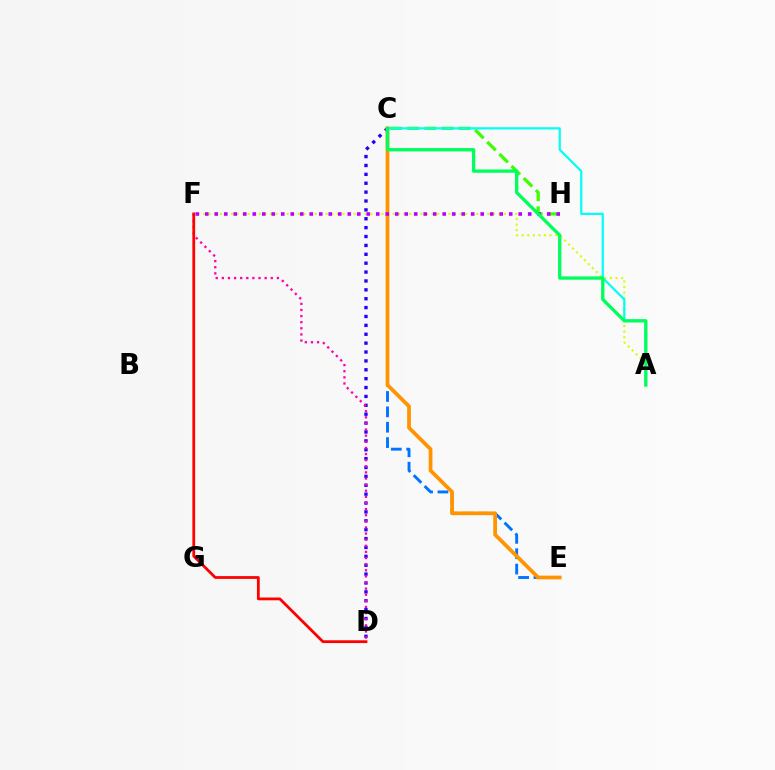{('C', 'H'): [{'color': '#3dff00', 'line_style': 'dashed', 'thickness': 2.33}], ('C', 'D'): [{'color': '#2500ff', 'line_style': 'dotted', 'thickness': 2.41}], ('A', 'F'): [{'color': '#d1ff00', 'line_style': 'dotted', 'thickness': 1.51}], ('C', 'E'): [{'color': '#0074ff', 'line_style': 'dashed', 'thickness': 2.09}, {'color': '#ff9400', 'line_style': 'solid', 'thickness': 2.7}], ('D', 'F'): [{'color': '#ff00ac', 'line_style': 'dotted', 'thickness': 1.66}, {'color': '#ff0000', 'line_style': 'solid', 'thickness': 2.01}], ('A', 'C'): [{'color': '#00fff6', 'line_style': 'solid', 'thickness': 1.59}, {'color': '#00ff5c', 'line_style': 'solid', 'thickness': 2.4}], ('F', 'H'): [{'color': '#b900ff', 'line_style': 'dotted', 'thickness': 2.58}]}